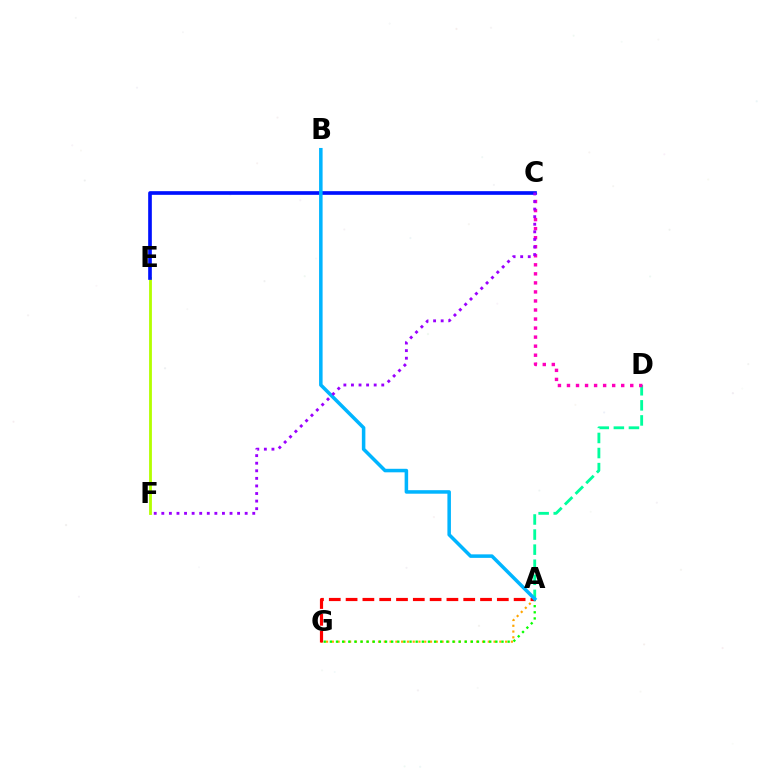{('A', 'D'): [{'color': '#00ff9d', 'line_style': 'dashed', 'thickness': 2.05}], ('A', 'G'): [{'color': '#ffa500', 'line_style': 'dotted', 'thickness': 1.57}, {'color': '#08ff00', 'line_style': 'dotted', 'thickness': 1.67}, {'color': '#ff0000', 'line_style': 'dashed', 'thickness': 2.28}], ('C', 'D'): [{'color': '#ff00bd', 'line_style': 'dotted', 'thickness': 2.46}], ('E', 'F'): [{'color': '#b3ff00', 'line_style': 'solid', 'thickness': 2.03}], ('C', 'E'): [{'color': '#0010ff', 'line_style': 'solid', 'thickness': 2.64}], ('A', 'B'): [{'color': '#00b5ff', 'line_style': 'solid', 'thickness': 2.53}], ('C', 'F'): [{'color': '#9b00ff', 'line_style': 'dotted', 'thickness': 2.06}]}